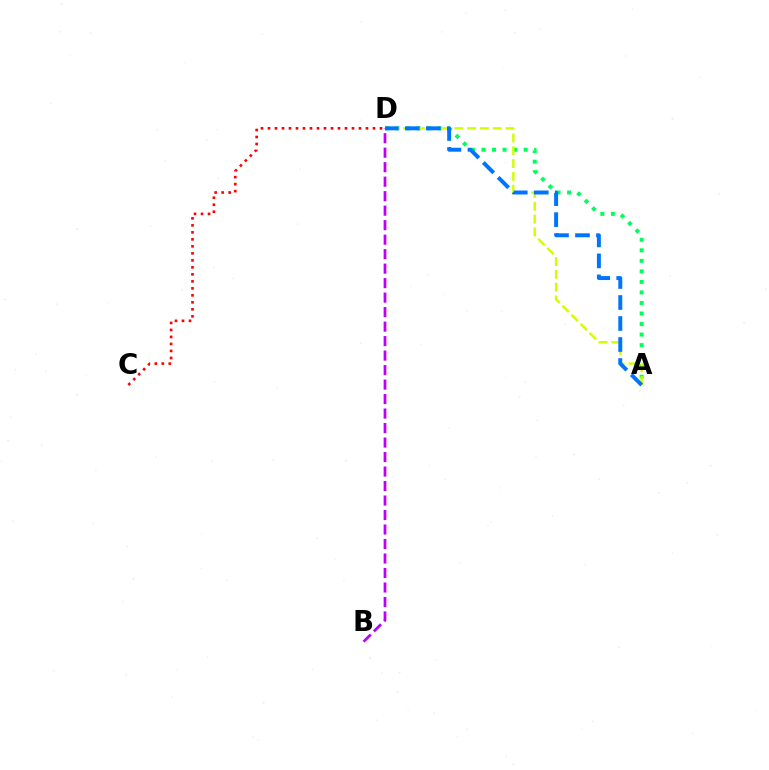{('A', 'D'): [{'color': '#00ff5c', 'line_style': 'dotted', 'thickness': 2.86}, {'color': '#d1ff00', 'line_style': 'dashed', 'thickness': 1.74}, {'color': '#0074ff', 'line_style': 'dashed', 'thickness': 2.85}], ('B', 'D'): [{'color': '#b900ff', 'line_style': 'dashed', 'thickness': 1.97}], ('C', 'D'): [{'color': '#ff0000', 'line_style': 'dotted', 'thickness': 1.9}]}